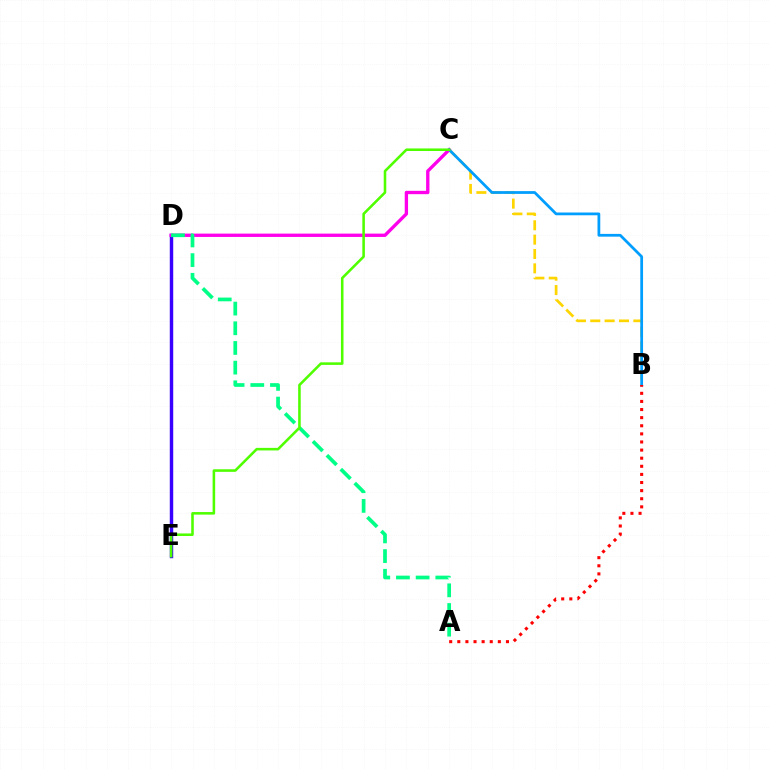{('B', 'C'): [{'color': '#ffd500', 'line_style': 'dashed', 'thickness': 1.95}, {'color': '#009eff', 'line_style': 'solid', 'thickness': 1.99}], ('D', 'E'): [{'color': '#3700ff', 'line_style': 'solid', 'thickness': 2.48}], ('C', 'D'): [{'color': '#ff00ed', 'line_style': 'solid', 'thickness': 2.4}], ('A', 'D'): [{'color': '#00ff86', 'line_style': 'dashed', 'thickness': 2.67}], ('C', 'E'): [{'color': '#4fff00', 'line_style': 'solid', 'thickness': 1.85}], ('A', 'B'): [{'color': '#ff0000', 'line_style': 'dotted', 'thickness': 2.2}]}